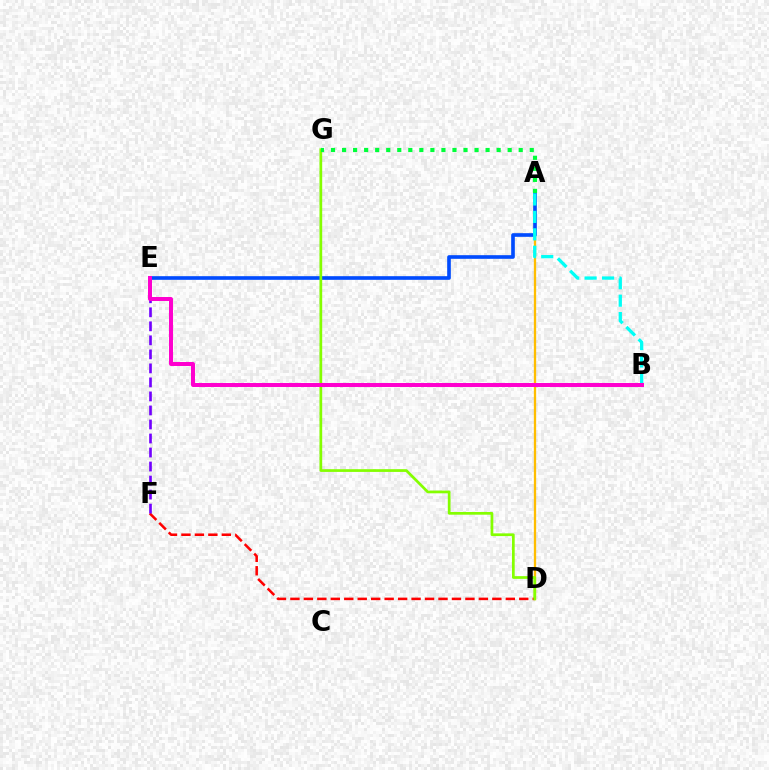{('A', 'D'): [{'color': '#ffbd00', 'line_style': 'solid', 'thickness': 1.66}], ('D', 'F'): [{'color': '#ff0000', 'line_style': 'dashed', 'thickness': 1.83}], ('A', 'E'): [{'color': '#004bff', 'line_style': 'solid', 'thickness': 2.62}], ('D', 'G'): [{'color': '#84ff00', 'line_style': 'solid', 'thickness': 1.96}], ('A', 'G'): [{'color': '#00ff39', 'line_style': 'dotted', 'thickness': 3.0}], ('E', 'F'): [{'color': '#7200ff', 'line_style': 'dashed', 'thickness': 1.9}], ('A', 'B'): [{'color': '#00fff6', 'line_style': 'dashed', 'thickness': 2.37}], ('B', 'E'): [{'color': '#ff00cf', 'line_style': 'solid', 'thickness': 2.86}]}